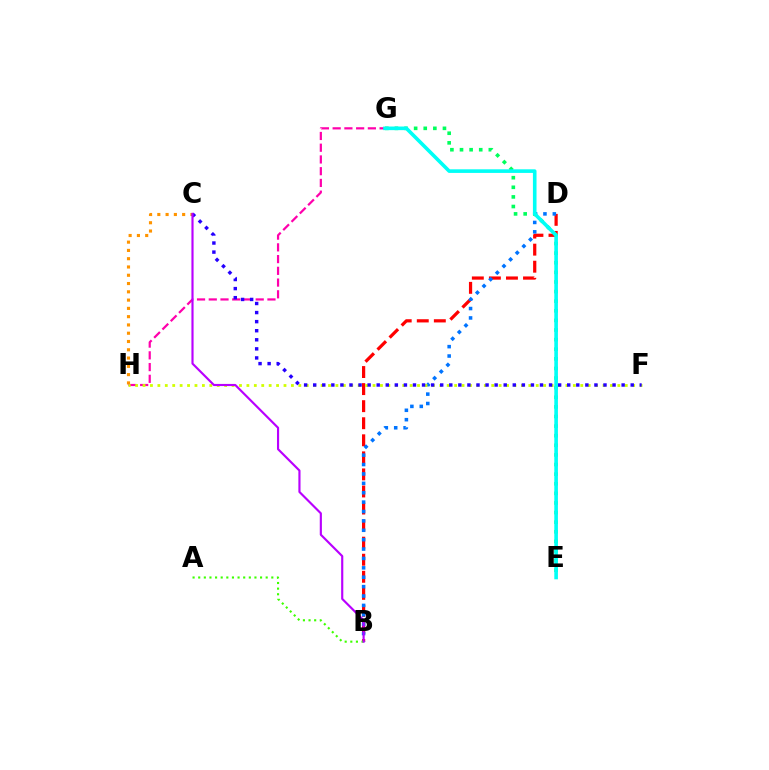{('B', 'D'): [{'color': '#ff0000', 'line_style': 'dashed', 'thickness': 2.32}, {'color': '#0074ff', 'line_style': 'dotted', 'thickness': 2.55}], ('C', 'H'): [{'color': '#ff9400', 'line_style': 'dotted', 'thickness': 2.25}], ('E', 'G'): [{'color': '#00ff5c', 'line_style': 'dotted', 'thickness': 2.61}, {'color': '#00fff6', 'line_style': 'solid', 'thickness': 2.6}], ('G', 'H'): [{'color': '#ff00ac', 'line_style': 'dashed', 'thickness': 1.59}], ('F', 'H'): [{'color': '#d1ff00', 'line_style': 'dotted', 'thickness': 2.02}], ('C', 'F'): [{'color': '#2500ff', 'line_style': 'dotted', 'thickness': 2.46}], ('A', 'B'): [{'color': '#3dff00', 'line_style': 'dotted', 'thickness': 1.53}], ('B', 'C'): [{'color': '#b900ff', 'line_style': 'solid', 'thickness': 1.55}]}